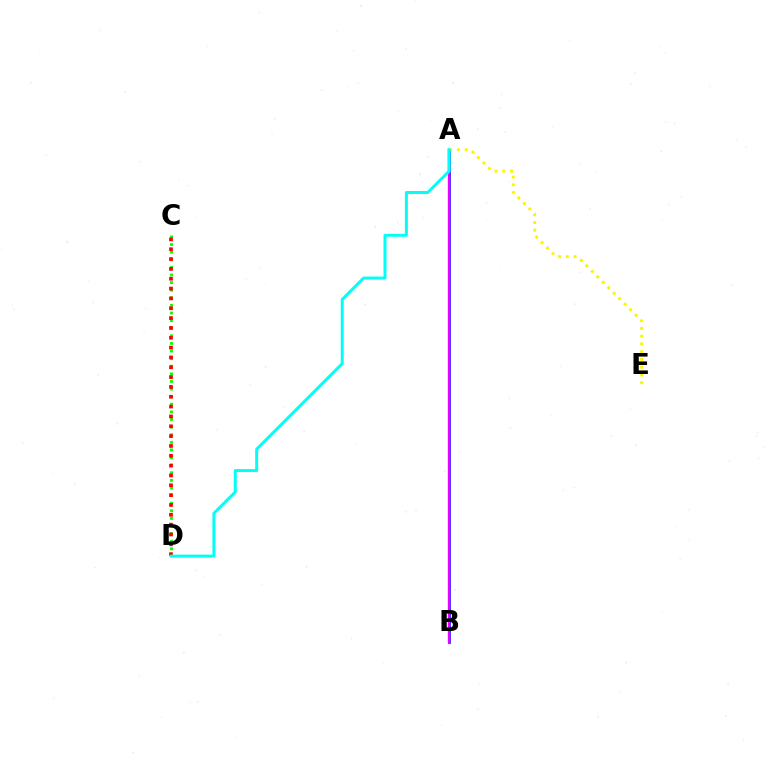{('A', 'B'): [{'color': '#0010ff', 'line_style': 'solid', 'thickness': 1.89}, {'color': '#ee00ff', 'line_style': 'solid', 'thickness': 1.7}], ('A', 'E'): [{'color': '#fcf500', 'line_style': 'dotted', 'thickness': 2.11}], ('C', 'D'): [{'color': '#08ff00', 'line_style': 'dotted', 'thickness': 2.07}, {'color': '#ff0000', 'line_style': 'dotted', 'thickness': 2.67}], ('A', 'D'): [{'color': '#00fff6', 'line_style': 'solid', 'thickness': 2.14}]}